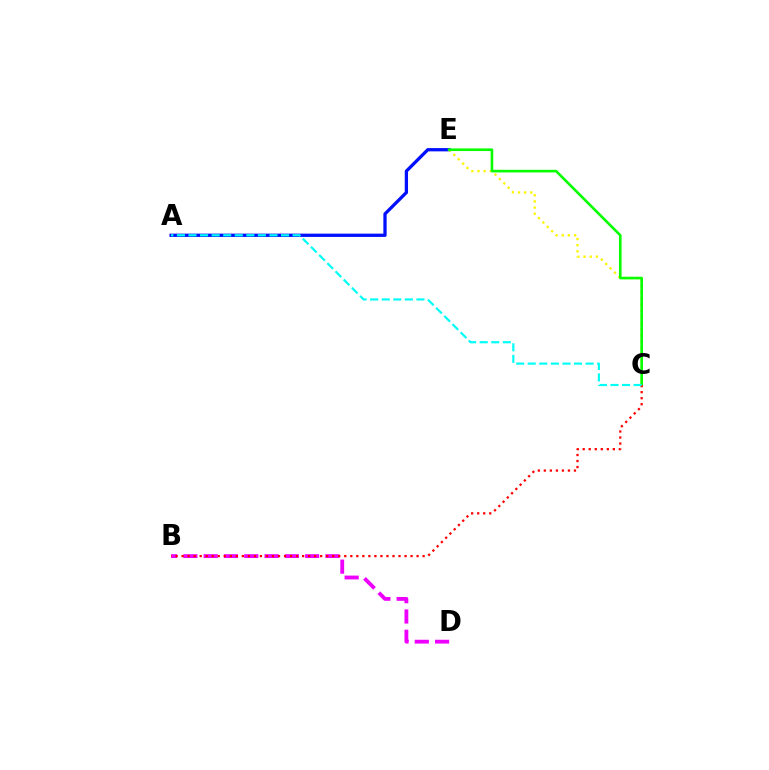{('A', 'E'): [{'color': '#0010ff', 'line_style': 'solid', 'thickness': 2.36}], ('C', 'E'): [{'color': '#fcf500', 'line_style': 'dotted', 'thickness': 1.68}, {'color': '#08ff00', 'line_style': 'solid', 'thickness': 1.89}], ('B', 'D'): [{'color': '#ee00ff', 'line_style': 'dashed', 'thickness': 2.76}], ('B', 'C'): [{'color': '#ff0000', 'line_style': 'dotted', 'thickness': 1.64}], ('A', 'C'): [{'color': '#00fff6', 'line_style': 'dashed', 'thickness': 1.57}]}